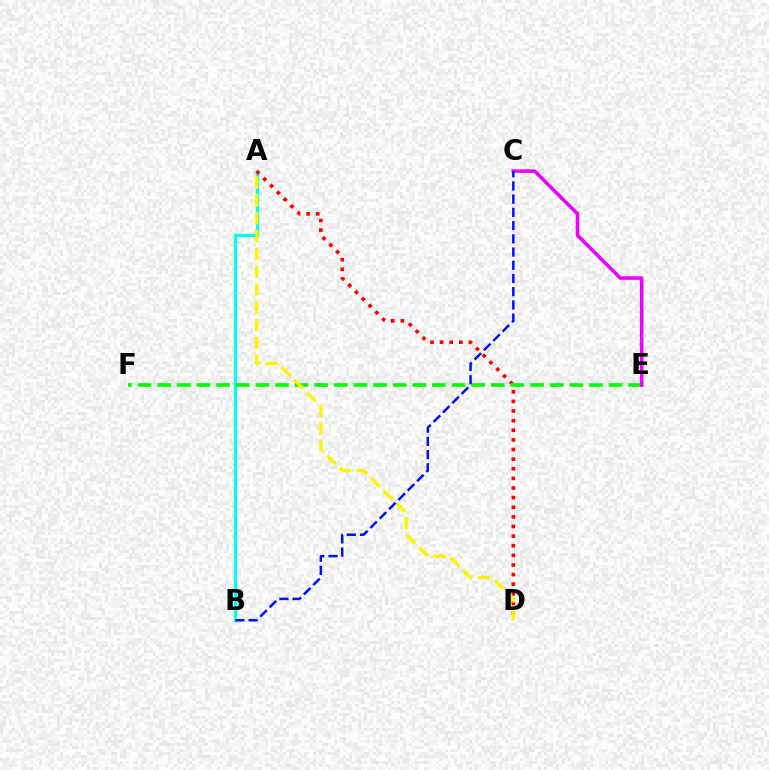{('A', 'B'): [{'color': '#00fff6', 'line_style': 'solid', 'thickness': 2.38}], ('A', 'D'): [{'color': '#ff0000', 'line_style': 'dotted', 'thickness': 2.61}, {'color': '#fcf500', 'line_style': 'dashed', 'thickness': 2.42}], ('E', 'F'): [{'color': '#08ff00', 'line_style': 'dashed', 'thickness': 2.67}], ('C', 'E'): [{'color': '#ee00ff', 'line_style': 'solid', 'thickness': 2.56}], ('B', 'C'): [{'color': '#0010ff', 'line_style': 'dashed', 'thickness': 1.8}]}